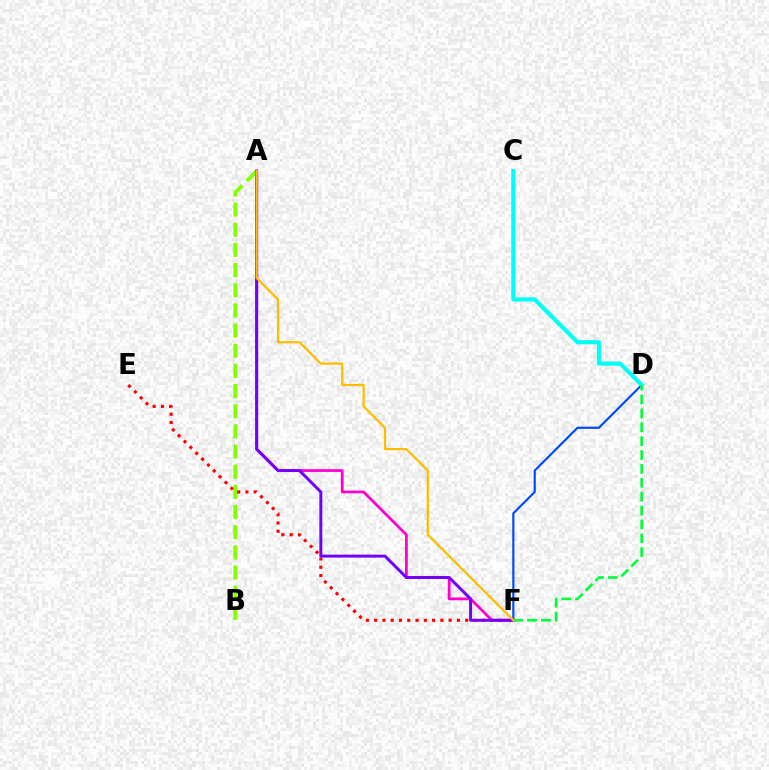{('D', 'F'): [{'color': '#004bff', 'line_style': 'solid', 'thickness': 1.56}, {'color': '#00ff39', 'line_style': 'dashed', 'thickness': 1.89}], ('C', 'D'): [{'color': '#00fff6', 'line_style': 'solid', 'thickness': 2.98}], ('A', 'B'): [{'color': '#84ff00', 'line_style': 'dashed', 'thickness': 2.74}], ('E', 'F'): [{'color': '#ff0000', 'line_style': 'dotted', 'thickness': 2.25}], ('A', 'F'): [{'color': '#ff00cf', 'line_style': 'solid', 'thickness': 2.0}, {'color': '#7200ff', 'line_style': 'solid', 'thickness': 2.13}, {'color': '#ffbd00', 'line_style': 'solid', 'thickness': 1.62}]}